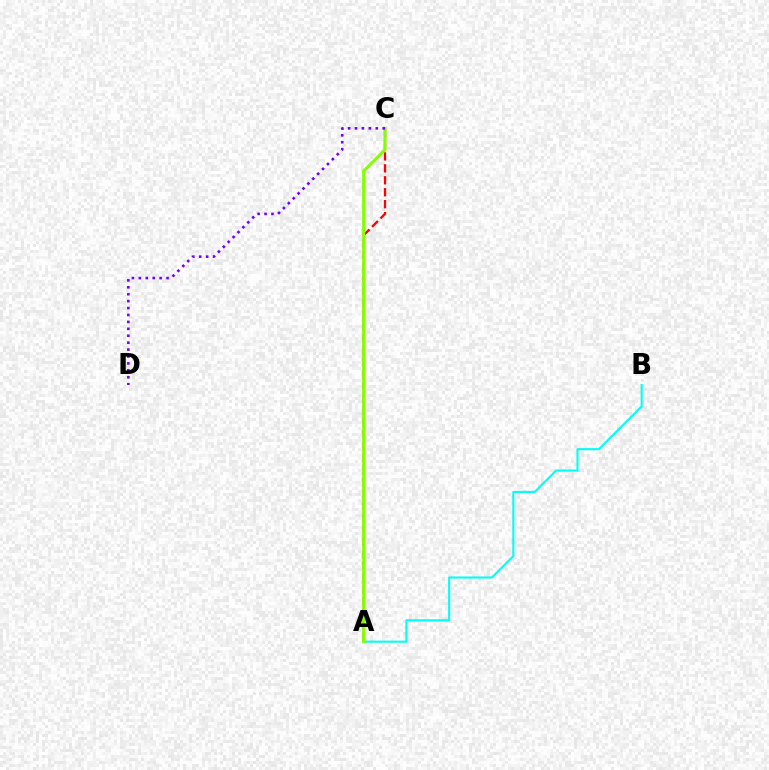{('A', 'B'): [{'color': '#00fff6', 'line_style': 'solid', 'thickness': 1.5}], ('A', 'C'): [{'color': '#ff0000', 'line_style': 'dashed', 'thickness': 1.62}, {'color': '#84ff00', 'line_style': 'solid', 'thickness': 2.13}], ('C', 'D'): [{'color': '#7200ff', 'line_style': 'dotted', 'thickness': 1.88}]}